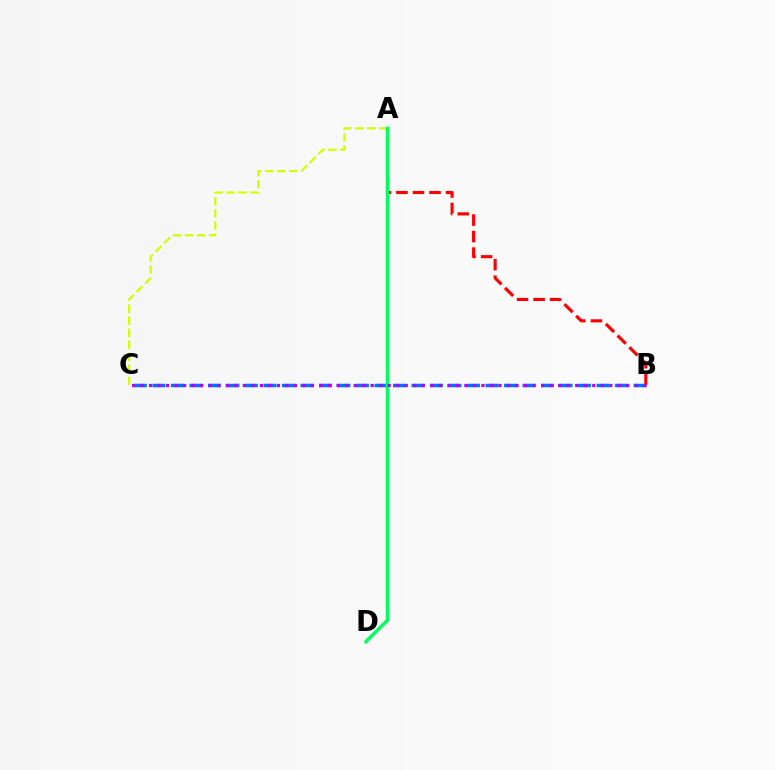{('B', 'C'): [{'color': '#0074ff', 'line_style': 'dashed', 'thickness': 2.51}, {'color': '#b900ff', 'line_style': 'dotted', 'thickness': 2.32}], ('A', 'B'): [{'color': '#ff0000', 'line_style': 'dashed', 'thickness': 2.25}], ('A', 'C'): [{'color': '#d1ff00', 'line_style': 'dashed', 'thickness': 1.63}], ('A', 'D'): [{'color': '#00ff5c', 'line_style': 'solid', 'thickness': 2.46}]}